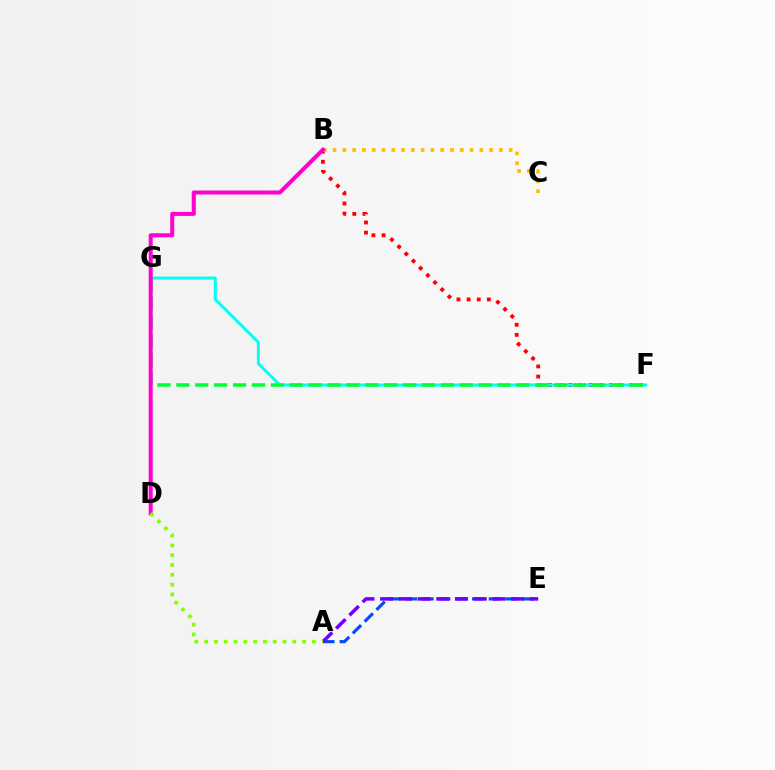{('B', 'F'): [{'color': '#ff0000', 'line_style': 'dotted', 'thickness': 2.75}], ('F', 'G'): [{'color': '#00fff6', 'line_style': 'solid', 'thickness': 2.15}, {'color': '#00ff39', 'line_style': 'dashed', 'thickness': 2.57}], ('A', 'E'): [{'color': '#004bff', 'line_style': 'dashed', 'thickness': 2.27}, {'color': '#7200ff', 'line_style': 'dashed', 'thickness': 2.54}], ('B', 'C'): [{'color': '#ffbd00', 'line_style': 'dotted', 'thickness': 2.66}], ('B', 'D'): [{'color': '#ff00cf', 'line_style': 'solid', 'thickness': 2.89}], ('A', 'D'): [{'color': '#84ff00', 'line_style': 'dotted', 'thickness': 2.66}]}